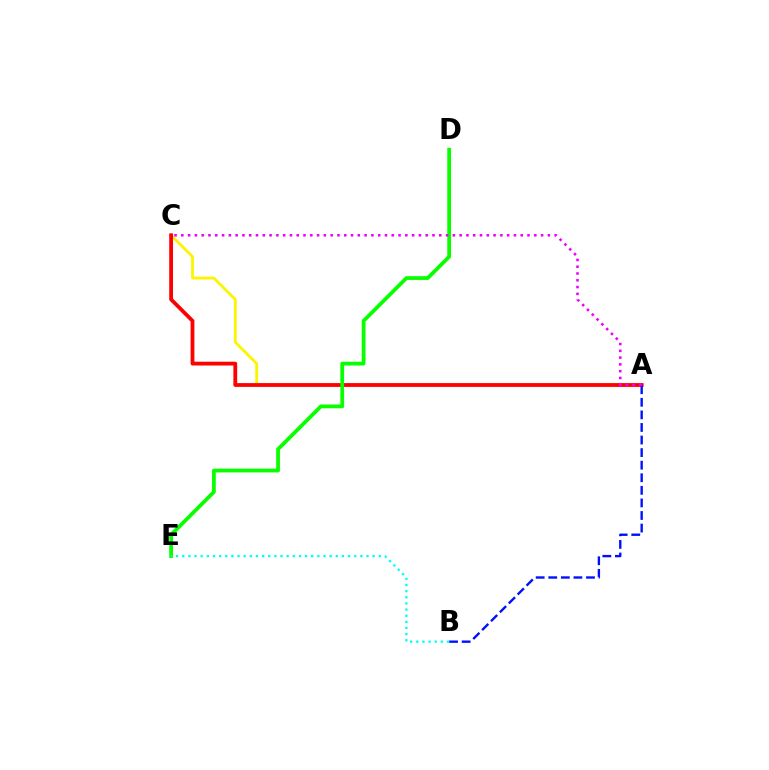{('A', 'C'): [{'color': '#fcf500', 'line_style': 'solid', 'thickness': 2.03}, {'color': '#ff0000', 'line_style': 'solid', 'thickness': 2.73}, {'color': '#ee00ff', 'line_style': 'dotted', 'thickness': 1.84}], ('A', 'B'): [{'color': '#0010ff', 'line_style': 'dashed', 'thickness': 1.71}], ('D', 'E'): [{'color': '#08ff00', 'line_style': 'solid', 'thickness': 2.71}], ('B', 'E'): [{'color': '#00fff6', 'line_style': 'dotted', 'thickness': 1.67}]}